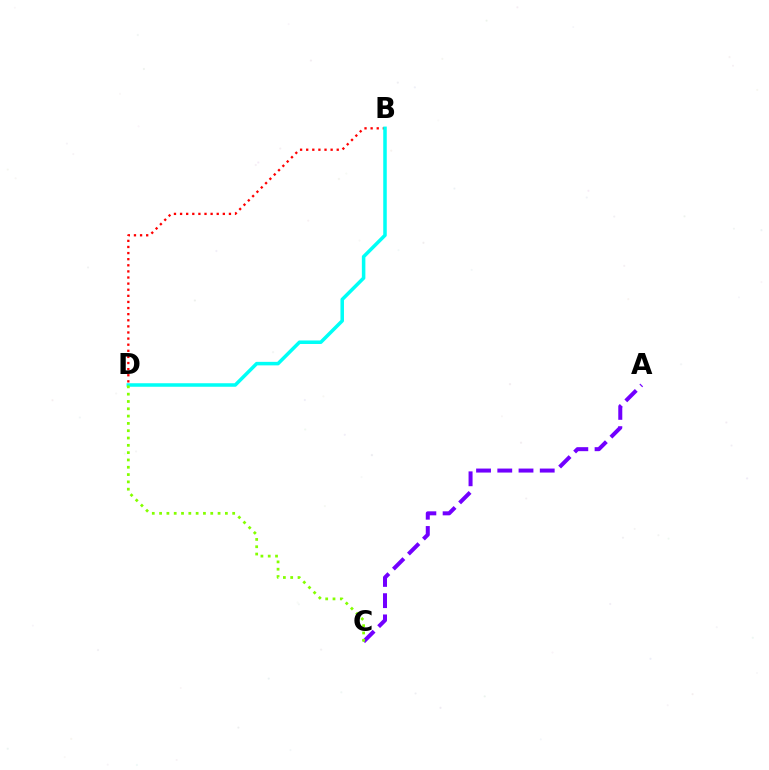{('A', 'C'): [{'color': '#7200ff', 'line_style': 'dashed', 'thickness': 2.88}], ('B', 'D'): [{'color': '#ff0000', 'line_style': 'dotted', 'thickness': 1.66}, {'color': '#00fff6', 'line_style': 'solid', 'thickness': 2.54}], ('C', 'D'): [{'color': '#84ff00', 'line_style': 'dotted', 'thickness': 1.99}]}